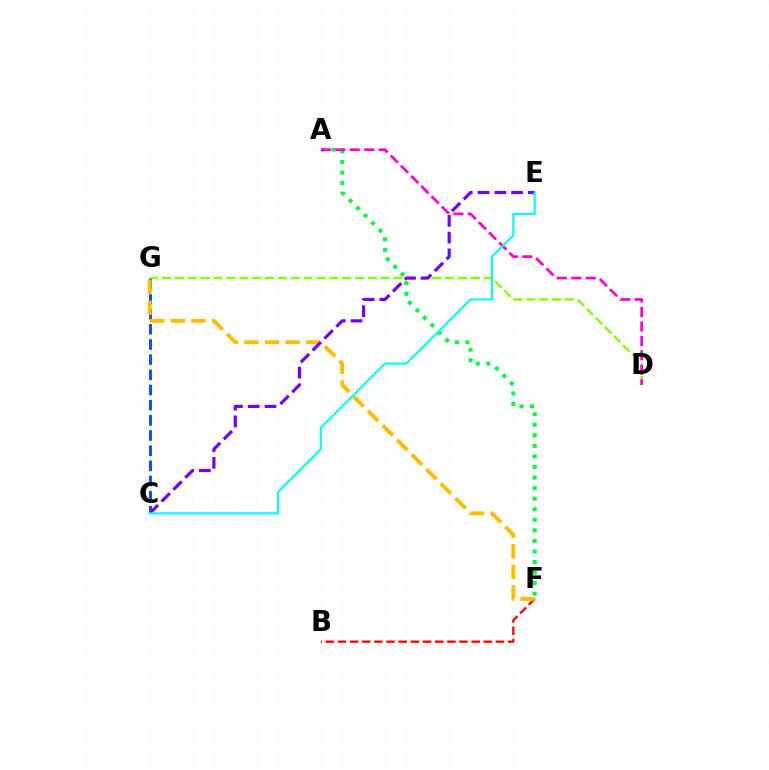{('B', 'F'): [{'color': '#ff0000', 'line_style': 'dashed', 'thickness': 1.65}], ('A', 'F'): [{'color': '#00ff39', 'line_style': 'dotted', 'thickness': 2.87}], ('C', 'G'): [{'color': '#004bff', 'line_style': 'dashed', 'thickness': 2.06}], ('D', 'G'): [{'color': '#84ff00', 'line_style': 'dashed', 'thickness': 1.75}], ('F', 'G'): [{'color': '#ffbd00', 'line_style': 'dashed', 'thickness': 2.8}], ('C', 'E'): [{'color': '#7200ff', 'line_style': 'dashed', 'thickness': 2.28}, {'color': '#00fff6', 'line_style': 'solid', 'thickness': 1.52}], ('A', 'D'): [{'color': '#ff00cf', 'line_style': 'dashed', 'thickness': 1.96}]}